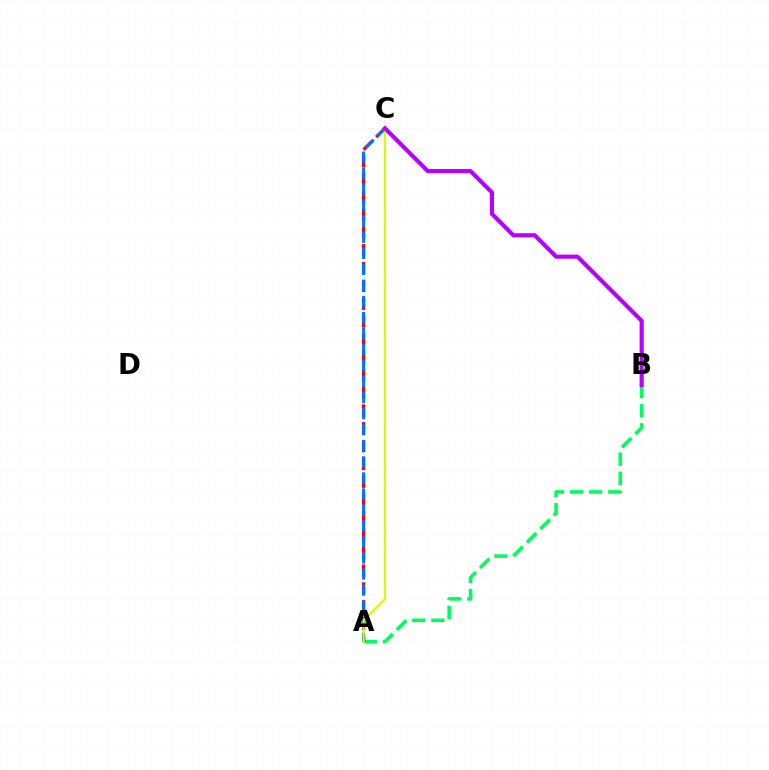{('A', 'B'): [{'color': '#00ff5c', 'line_style': 'dashed', 'thickness': 2.6}], ('A', 'C'): [{'color': '#ff0000', 'line_style': 'dashed', 'thickness': 2.42}, {'color': '#0074ff', 'line_style': 'dashed', 'thickness': 2.18}, {'color': '#d1ff00', 'line_style': 'solid', 'thickness': 1.54}], ('B', 'C'): [{'color': '#b900ff', 'line_style': 'solid', 'thickness': 2.98}]}